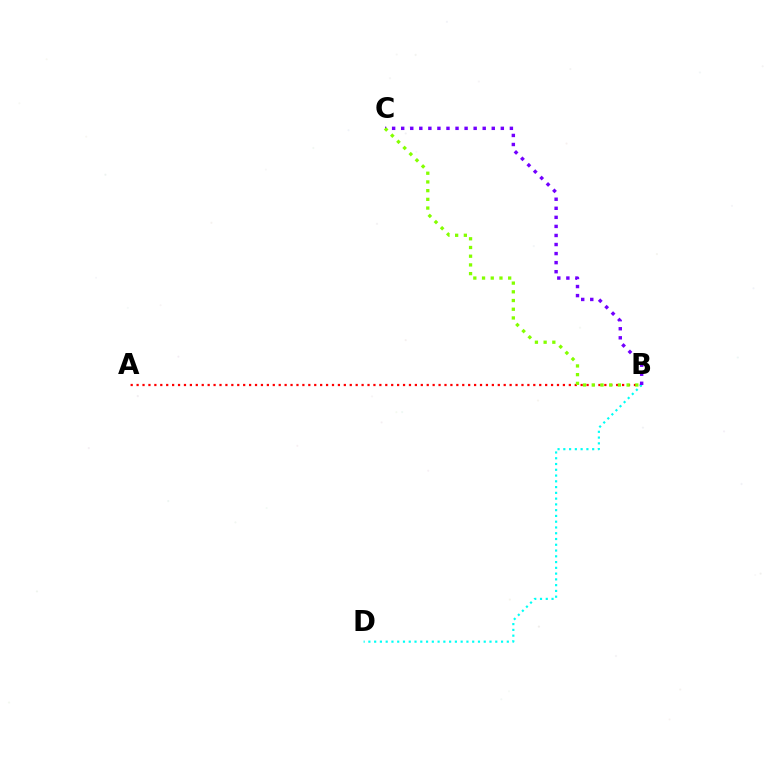{('A', 'B'): [{'color': '#ff0000', 'line_style': 'dotted', 'thickness': 1.61}], ('B', 'D'): [{'color': '#00fff6', 'line_style': 'dotted', 'thickness': 1.57}], ('B', 'C'): [{'color': '#7200ff', 'line_style': 'dotted', 'thickness': 2.46}, {'color': '#84ff00', 'line_style': 'dotted', 'thickness': 2.37}]}